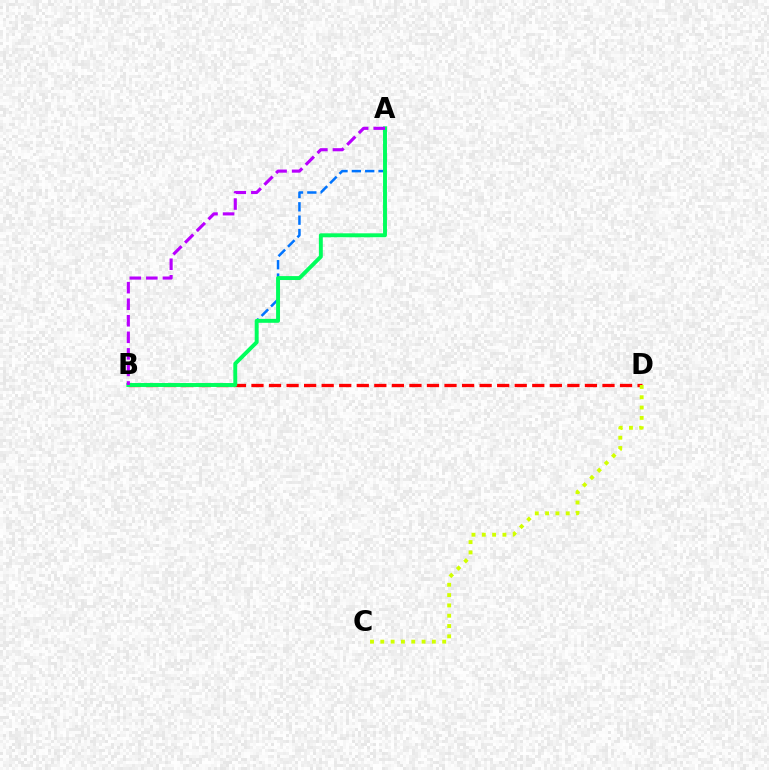{('B', 'D'): [{'color': '#ff0000', 'line_style': 'dashed', 'thickness': 2.38}], ('A', 'B'): [{'color': '#0074ff', 'line_style': 'dashed', 'thickness': 1.81}, {'color': '#00ff5c', 'line_style': 'solid', 'thickness': 2.82}, {'color': '#b900ff', 'line_style': 'dashed', 'thickness': 2.25}], ('C', 'D'): [{'color': '#d1ff00', 'line_style': 'dotted', 'thickness': 2.8}]}